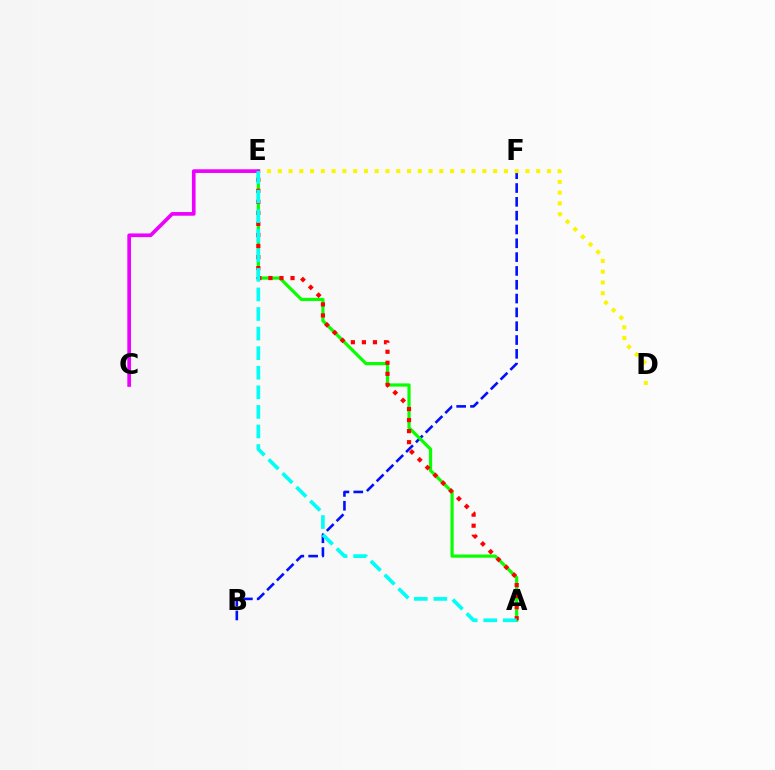{('B', 'F'): [{'color': '#0010ff', 'line_style': 'dashed', 'thickness': 1.88}], ('A', 'E'): [{'color': '#08ff00', 'line_style': 'solid', 'thickness': 2.3}, {'color': '#ff0000', 'line_style': 'dotted', 'thickness': 3.0}, {'color': '#00fff6', 'line_style': 'dashed', 'thickness': 2.66}], ('D', 'E'): [{'color': '#fcf500', 'line_style': 'dotted', 'thickness': 2.93}], ('C', 'E'): [{'color': '#ee00ff', 'line_style': 'solid', 'thickness': 2.65}]}